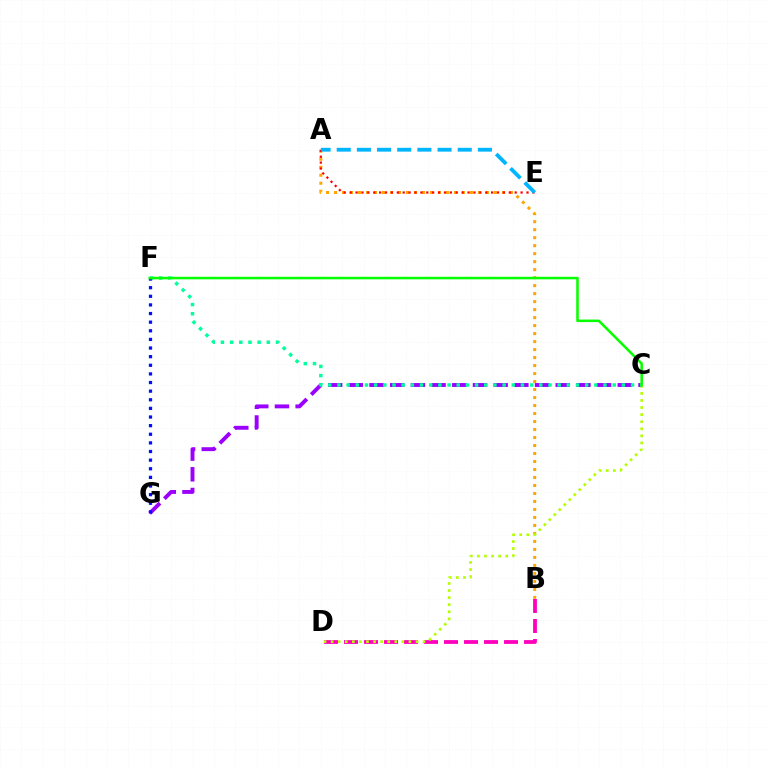{('A', 'B'): [{'color': '#ffa500', 'line_style': 'dotted', 'thickness': 2.17}], ('B', 'D'): [{'color': '#ff00bd', 'line_style': 'dashed', 'thickness': 2.72}], ('C', 'D'): [{'color': '#b3ff00', 'line_style': 'dotted', 'thickness': 1.92}], ('A', 'E'): [{'color': '#ff0000', 'line_style': 'dotted', 'thickness': 1.6}, {'color': '#00b5ff', 'line_style': 'dashed', 'thickness': 2.74}], ('C', 'G'): [{'color': '#9b00ff', 'line_style': 'dashed', 'thickness': 2.81}], ('C', 'F'): [{'color': '#00ff9d', 'line_style': 'dotted', 'thickness': 2.49}, {'color': '#08ff00', 'line_style': 'solid', 'thickness': 1.83}], ('F', 'G'): [{'color': '#0010ff', 'line_style': 'dotted', 'thickness': 2.34}]}